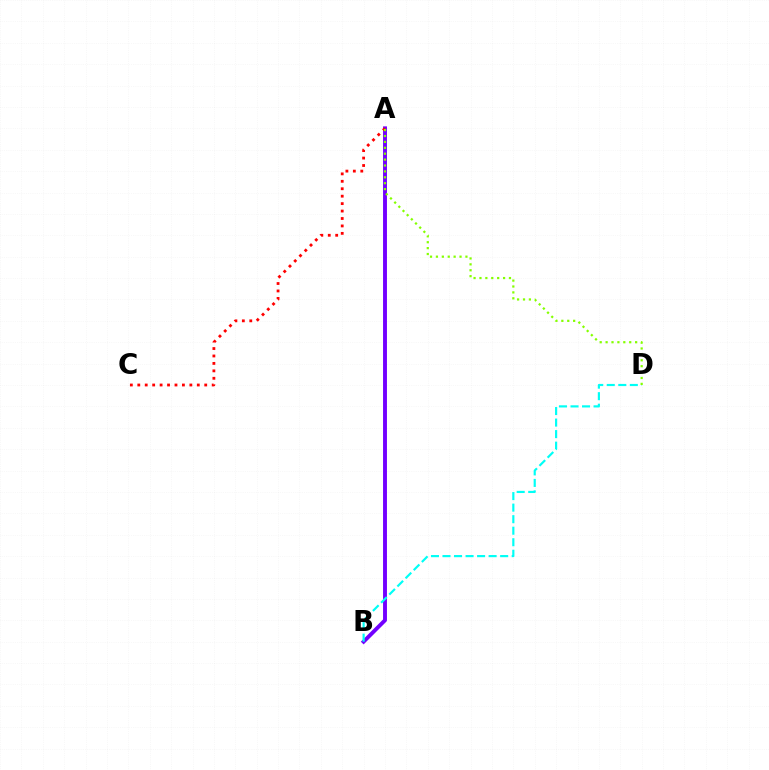{('A', 'B'): [{'color': '#7200ff', 'line_style': 'solid', 'thickness': 2.81}], ('A', 'C'): [{'color': '#ff0000', 'line_style': 'dotted', 'thickness': 2.02}], ('B', 'D'): [{'color': '#00fff6', 'line_style': 'dashed', 'thickness': 1.57}], ('A', 'D'): [{'color': '#84ff00', 'line_style': 'dotted', 'thickness': 1.6}]}